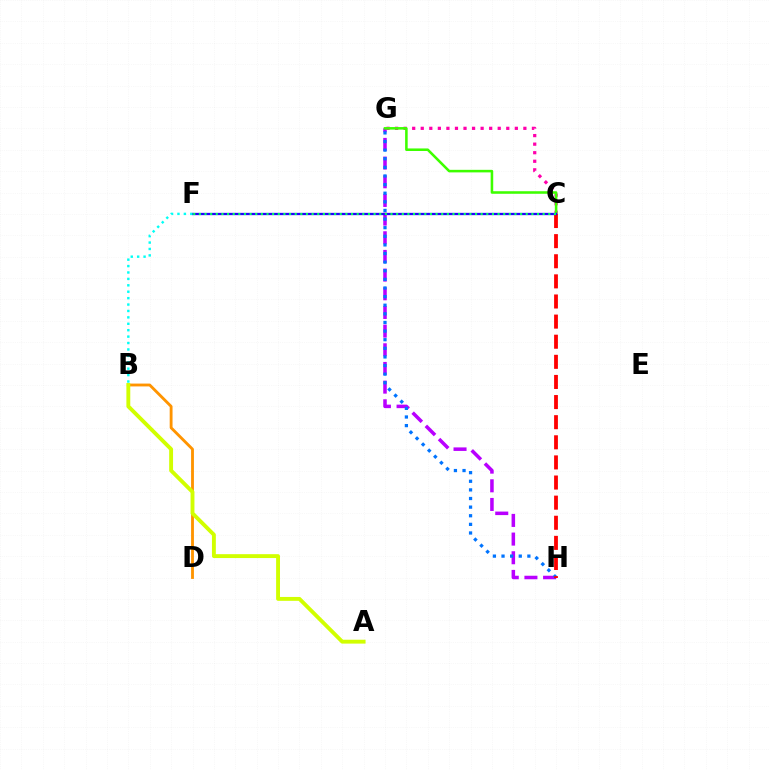{('G', 'H'): [{'color': '#b900ff', 'line_style': 'dashed', 'thickness': 2.54}, {'color': '#0074ff', 'line_style': 'dotted', 'thickness': 2.34}], ('B', 'D'): [{'color': '#ff9400', 'line_style': 'solid', 'thickness': 2.05}], ('C', 'G'): [{'color': '#ff00ac', 'line_style': 'dotted', 'thickness': 2.32}, {'color': '#3dff00', 'line_style': 'solid', 'thickness': 1.84}], ('C', 'H'): [{'color': '#ff0000', 'line_style': 'dashed', 'thickness': 2.73}], ('C', 'F'): [{'color': '#2500ff', 'line_style': 'solid', 'thickness': 1.65}, {'color': '#00ff5c', 'line_style': 'dotted', 'thickness': 1.53}], ('B', 'F'): [{'color': '#00fff6', 'line_style': 'dotted', 'thickness': 1.74}], ('A', 'B'): [{'color': '#d1ff00', 'line_style': 'solid', 'thickness': 2.79}]}